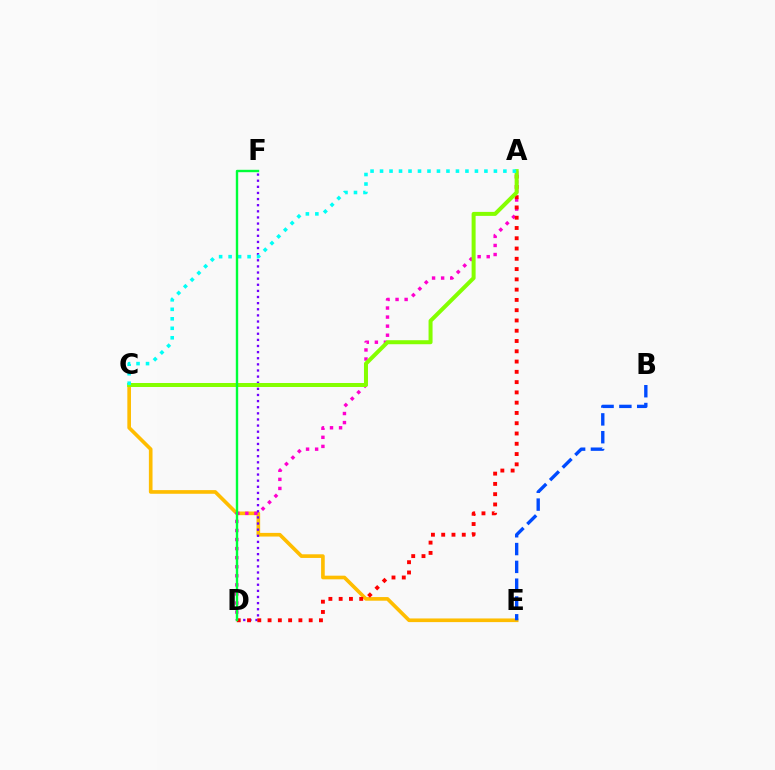{('C', 'E'): [{'color': '#ffbd00', 'line_style': 'solid', 'thickness': 2.63}], ('A', 'D'): [{'color': '#ff00cf', 'line_style': 'dotted', 'thickness': 2.46}, {'color': '#ff0000', 'line_style': 'dotted', 'thickness': 2.79}], ('D', 'F'): [{'color': '#7200ff', 'line_style': 'dotted', 'thickness': 1.66}, {'color': '#00ff39', 'line_style': 'solid', 'thickness': 1.72}], ('A', 'C'): [{'color': '#84ff00', 'line_style': 'solid', 'thickness': 2.88}, {'color': '#00fff6', 'line_style': 'dotted', 'thickness': 2.58}], ('B', 'E'): [{'color': '#004bff', 'line_style': 'dashed', 'thickness': 2.42}]}